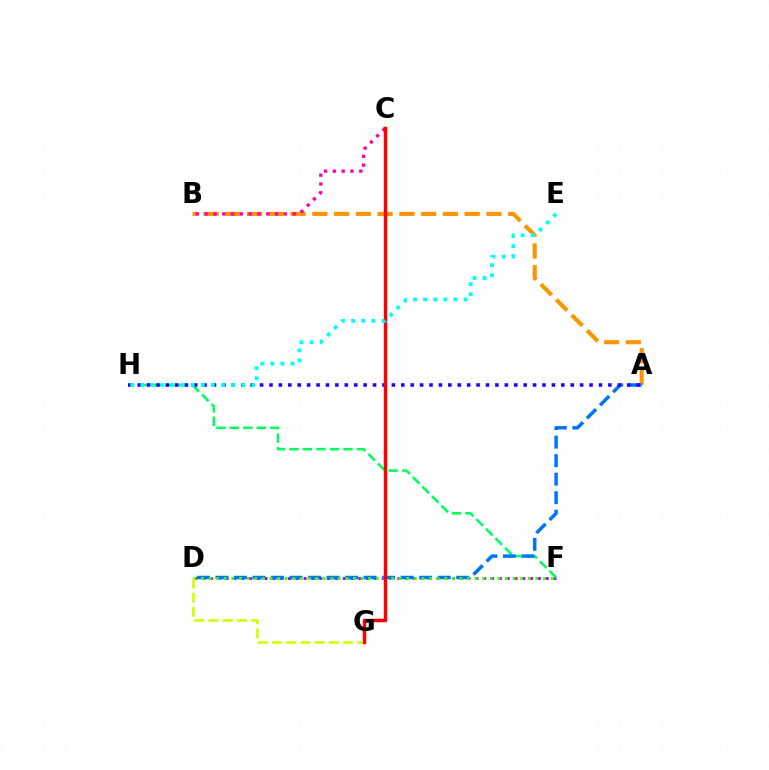{('A', 'B'): [{'color': '#ff9400', 'line_style': 'dashed', 'thickness': 2.96}], ('D', 'F'): [{'color': '#b900ff', 'line_style': 'dotted', 'thickness': 2.12}, {'color': '#3dff00', 'line_style': 'dotted', 'thickness': 2.06}], ('F', 'H'): [{'color': '#00ff5c', 'line_style': 'dashed', 'thickness': 1.83}], ('B', 'C'): [{'color': '#ff00ac', 'line_style': 'dotted', 'thickness': 2.39}], ('A', 'D'): [{'color': '#0074ff', 'line_style': 'dashed', 'thickness': 2.52}], ('A', 'H'): [{'color': '#2500ff', 'line_style': 'dotted', 'thickness': 2.56}], ('D', 'G'): [{'color': '#d1ff00', 'line_style': 'dashed', 'thickness': 1.94}], ('C', 'G'): [{'color': '#ff0000', 'line_style': 'solid', 'thickness': 2.49}], ('E', 'H'): [{'color': '#00fff6', 'line_style': 'dotted', 'thickness': 2.74}]}